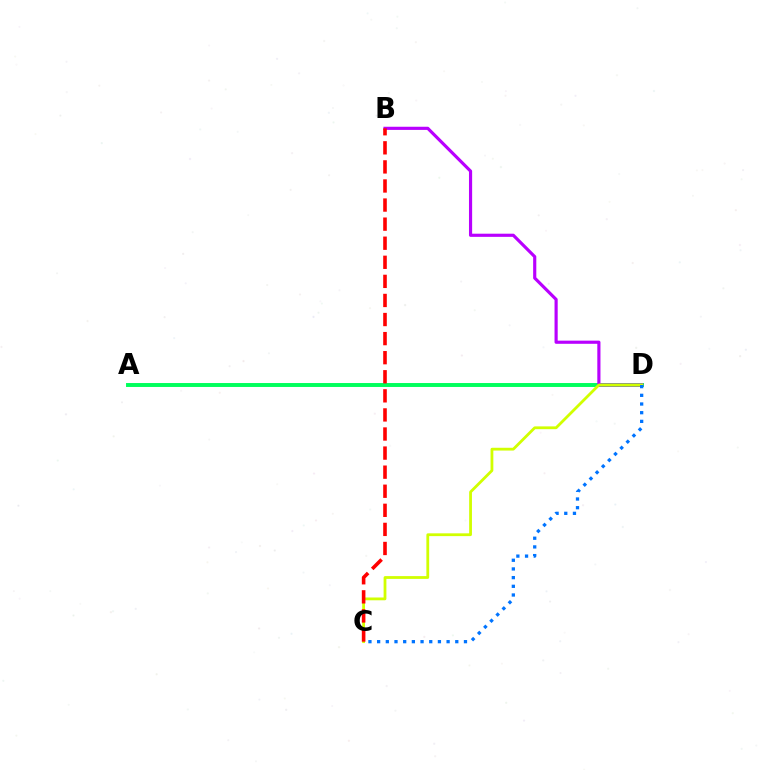{('A', 'D'): [{'color': '#00ff5c', 'line_style': 'solid', 'thickness': 2.83}], ('B', 'D'): [{'color': '#b900ff', 'line_style': 'solid', 'thickness': 2.27}], ('C', 'D'): [{'color': '#d1ff00', 'line_style': 'solid', 'thickness': 2.01}, {'color': '#0074ff', 'line_style': 'dotted', 'thickness': 2.36}], ('B', 'C'): [{'color': '#ff0000', 'line_style': 'dashed', 'thickness': 2.59}]}